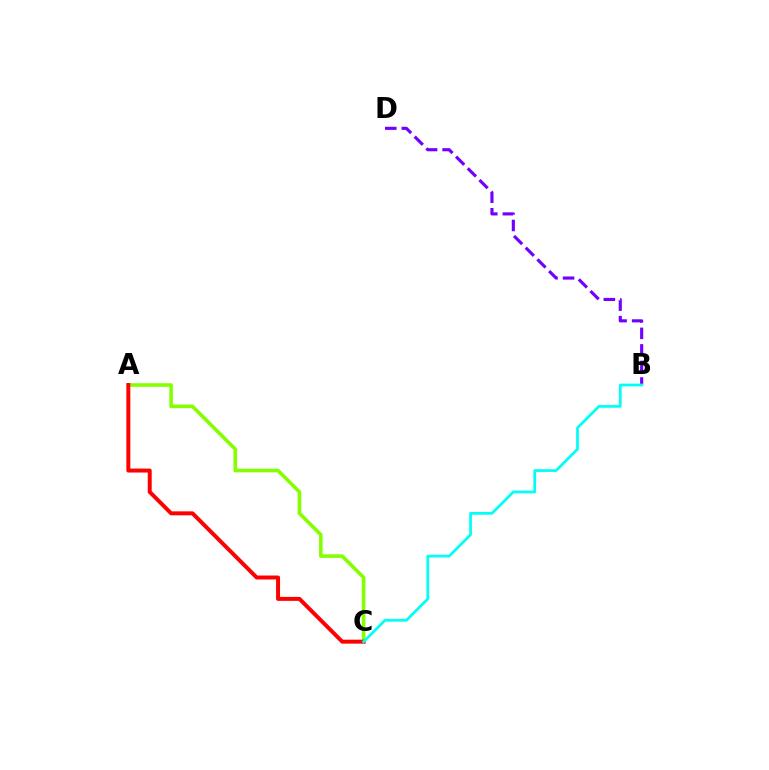{('A', 'C'): [{'color': '#84ff00', 'line_style': 'solid', 'thickness': 2.58}, {'color': '#ff0000', 'line_style': 'solid', 'thickness': 2.85}], ('B', 'D'): [{'color': '#7200ff', 'line_style': 'dashed', 'thickness': 2.25}], ('B', 'C'): [{'color': '#00fff6', 'line_style': 'solid', 'thickness': 1.98}]}